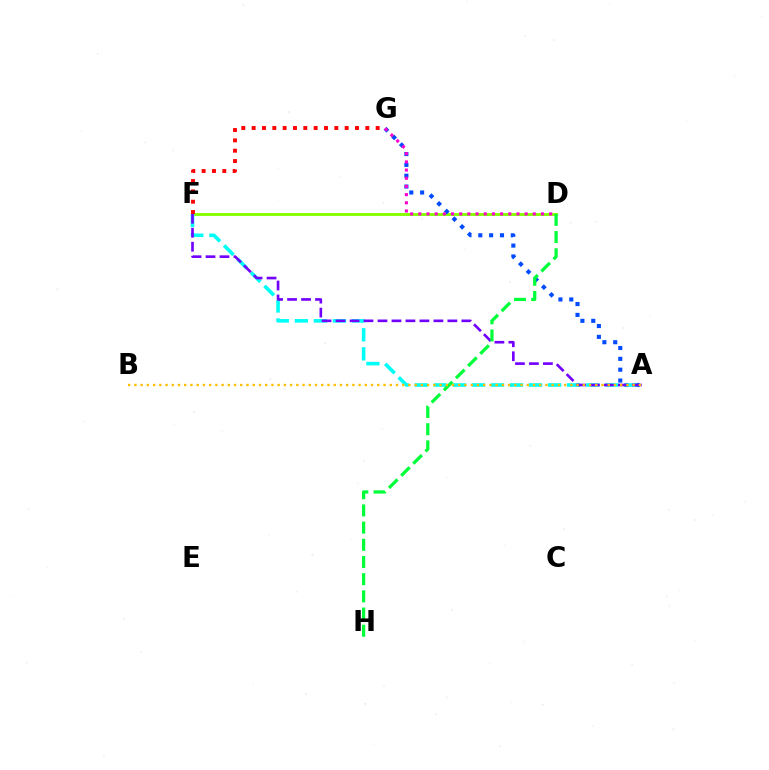{('D', 'F'): [{'color': '#84ff00', 'line_style': 'solid', 'thickness': 2.07}], ('A', 'G'): [{'color': '#004bff', 'line_style': 'dotted', 'thickness': 2.95}], ('D', 'G'): [{'color': '#ff00cf', 'line_style': 'dotted', 'thickness': 2.22}], ('A', 'F'): [{'color': '#00fff6', 'line_style': 'dashed', 'thickness': 2.59}, {'color': '#7200ff', 'line_style': 'dashed', 'thickness': 1.9}], ('D', 'H'): [{'color': '#00ff39', 'line_style': 'dashed', 'thickness': 2.33}], ('A', 'B'): [{'color': '#ffbd00', 'line_style': 'dotted', 'thickness': 1.69}], ('F', 'G'): [{'color': '#ff0000', 'line_style': 'dotted', 'thickness': 2.81}]}